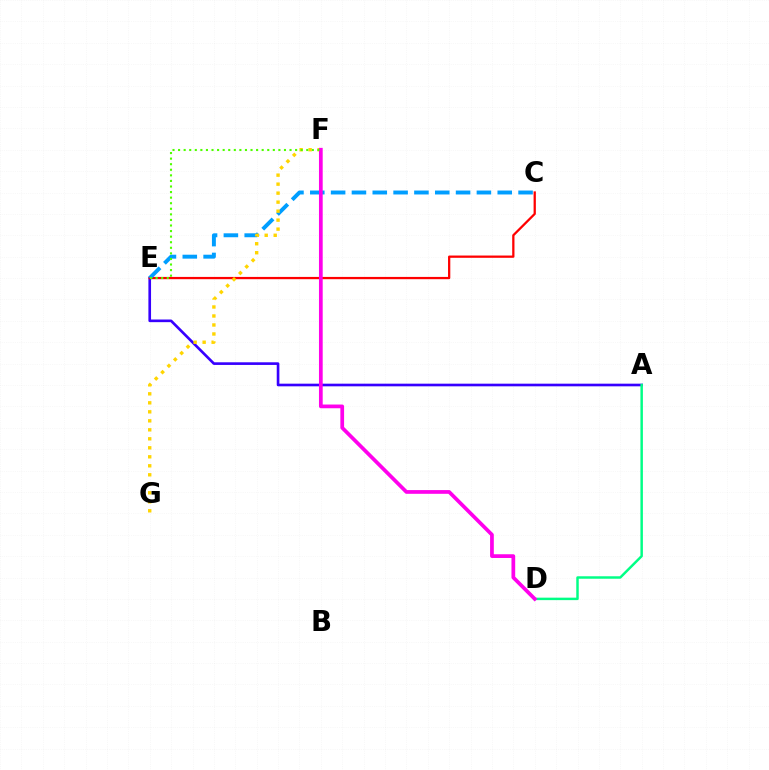{('A', 'E'): [{'color': '#3700ff', 'line_style': 'solid', 'thickness': 1.91}], ('A', 'D'): [{'color': '#00ff86', 'line_style': 'solid', 'thickness': 1.78}], ('C', 'E'): [{'color': '#ff0000', 'line_style': 'solid', 'thickness': 1.63}, {'color': '#009eff', 'line_style': 'dashed', 'thickness': 2.83}], ('F', 'G'): [{'color': '#ffd500', 'line_style': 'dotted', 'thickness': 2.44}], ('D', 'F'): [{'color': '#ff00ed', 'line_style': 'solid', 'thickness': 2.68}], ('E', 'F'): [{'color': '#4fff00', 'line_style': 'dotted', 'thickness': 1.51}]}